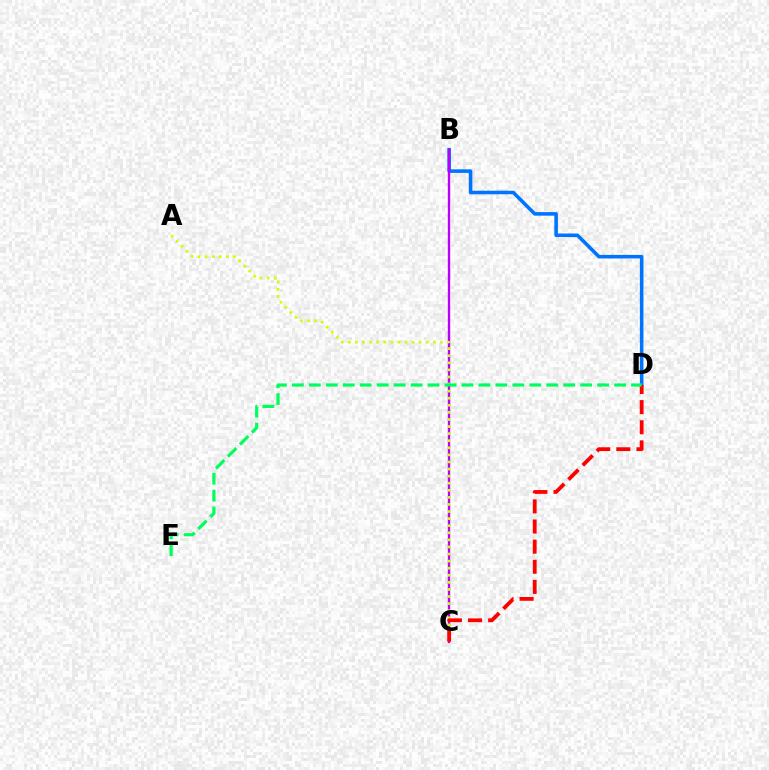{('B', 'D'): [{'color': '#0074ff', 'line_style': 'solid', 'thickness': 2.57}], ('B', 'C'): [{'color': '#b900ff', 'line_style': 'solid', 'thickness': 1.71}], ('A', 'C'): [{'color': '#d1ff00', 'line_style': 'dotted', 'thickness': 1.92}], ('C', 'D'): [{'color': '#ff0000', 'line_style': 'dashed', 'thickness': 2.73}], ('D', 'E'): [{'color': '#00ff5c', 'line_style': 'dashed', 'thickness': 2.3}]}